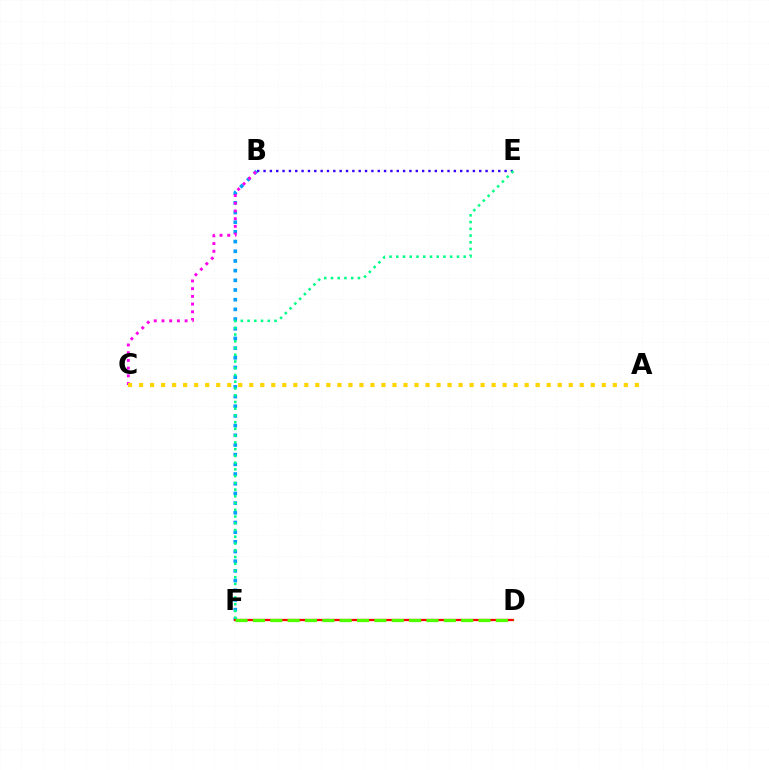{('B', 'F'): [{'color': '#009eff', 'line_style': 'dotted', 'thickness': 2.63}], ('D', 'F'): [{'color': '#ff0000', 'line_style': 'solid', 'thickness': 1.63}, {'color': '#4fff00', 'line_style': 'dashed', 'thickness': 2.36}], ('B', 'C'): [{'color': '#ff00ed', 'line_style': 'dotted', 'thickness': 2.1}], ('A', 'C'): [{'color': '#ffd500', 'line_style': 'dotted', 'thickness': 2.99}], ('B', 'E'): [{'color': '#3700ff', 'line_style': 'dotted', 'thickness': 1.72}], ('E', 'F'): [{'color': '#00ff86', 'line_style': 'dotted', 'thickness': 1.83}]}